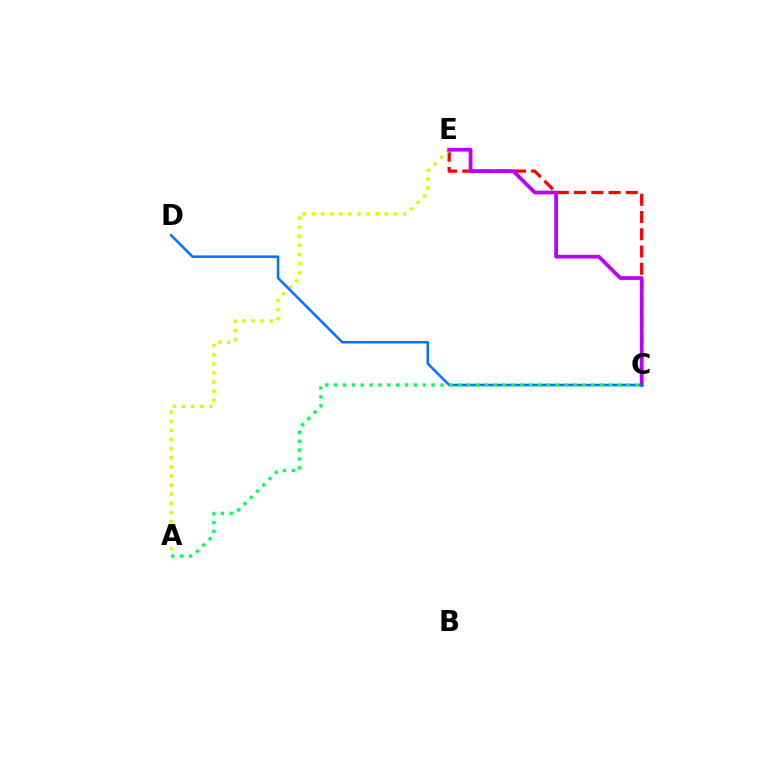{('C', 'E'): [{'color': '#ff0000', 'line_style': 'dashed', 'thickness': 2.34}, {'color': '#b900ff', 'line_style': 'solid', 'thickness': 2.7}], ('A', 'E'): [{'color': '#d1ff00', 'line_style': 'dotted', 'thickness': 2.48}], ('C', 'D'): [{'color': '#0074ff', 'line_style': 'solid', 'thickness': 1.82}], ('A', 'C'): [{'color': '#00ff5c', 'line_style': 'dotted', 'thickness': 2.41}]}